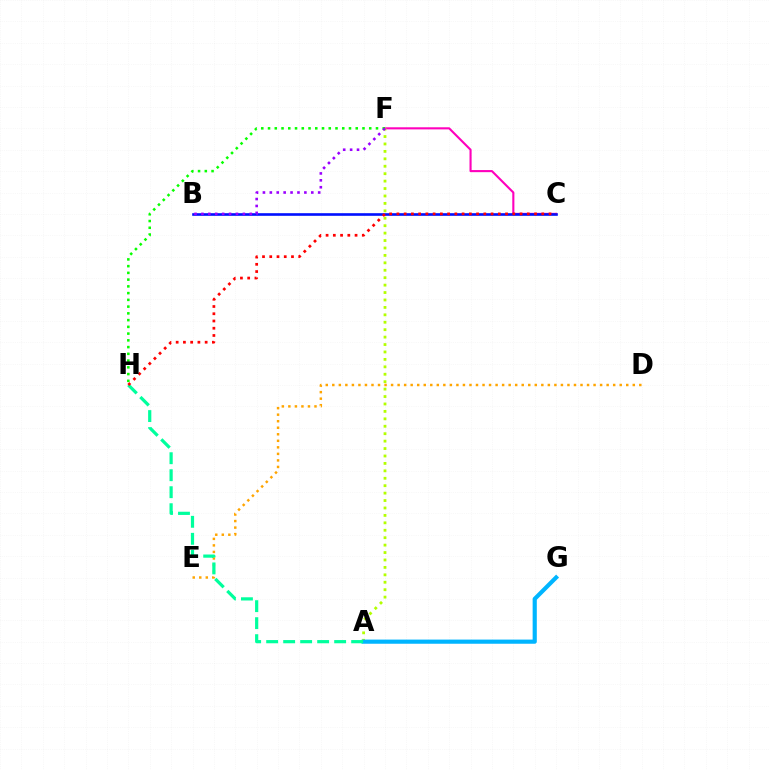{('C', 'F'): [{'color': '#ff00bd', 'line_style': 'solid', 'thickness': 1.52}], ('A', 'F'): [{'color': '#b3ff00', 'line_style': 'dotted', 'thickness': 2.02}], ('A', 'G'): [{'color': '#00b5ff', 'line_style': 'solid', 'thickness': 3.0}], ('B', 'C'): [{'color': '#0010ff', 'line_style': 'solid', 'thickness': 1.89}], ('D', 'E'): [{'color': '#ffa500', 'line_style': 'dotted', 'thickness': 1.77}], ('A', 'H'): [{'color': '#00ff9d', 'line_style': 'dashed', 'thickness': 2.31}], ('F', 'H'): [{'color': '#08ff00', 'line_style': 'dotted', 'thickness': 1.83}], ('B', 'F'): [{'color': '#9b00ff', 'line_style': 'dotted', 'thickness': 1.88}], ('C', 'H'): [{'color': '#ff0000', 'line_style': 'dotted', 'thickness': 1.97}]}